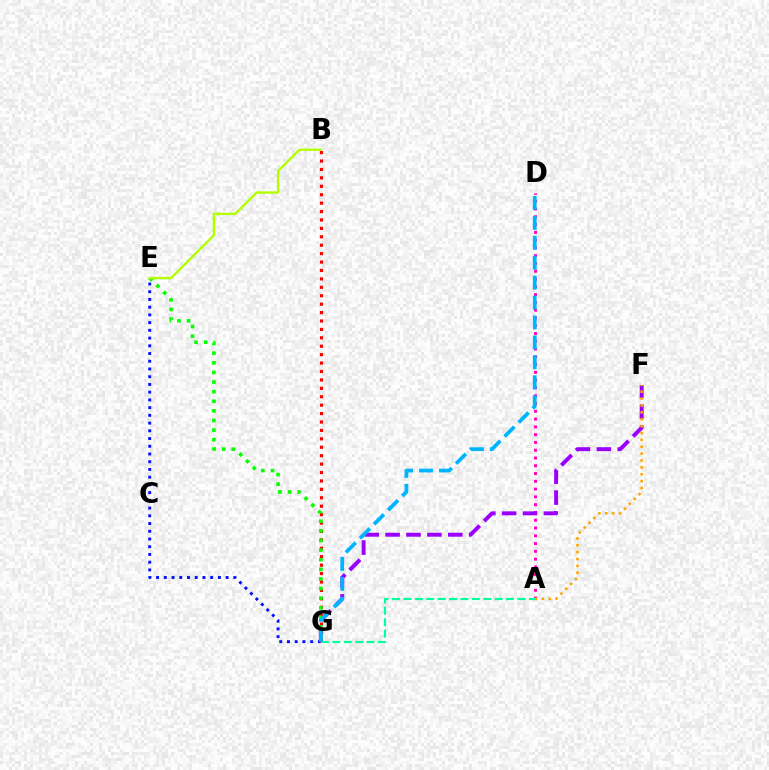{('A', 'D'): [{'color': '#ff00bd', 'line_style': 'dotted', 'thickness': 2.11}], ('E', 'G'): [{'color': '#0010ff', 'line_style': 'dotted', 'thickness': 2.1}, {'color': '#08ff00', 'line_style': 'dotted', 'thickness': 2.61}], ('F', 'G'): [{'color': '#9b00ff', 'line_style': 'dashed', 'thickness': 2.84}], ('B', 'G'): [{'color': '#ff0000', 'line_style': 'dotted', 'thickness': 2.29}], ('A', 'F'): [{'color': '#ffa500', 'line_style': 'dotted', 'thickness': 1.87}], ('A', 'G'): [{'color': '#00ff9d', 'line_style': 'dashed', 'thickness': 1.55}], ('D', 'G'): [{'color': '#00b5ff', 'line_style': 'dashed', 'thickness': 2.71}], ('B', 'E'): [{'color': '#b3ff00', 'line_style': 'solid', 'thickness': 1.71}]}